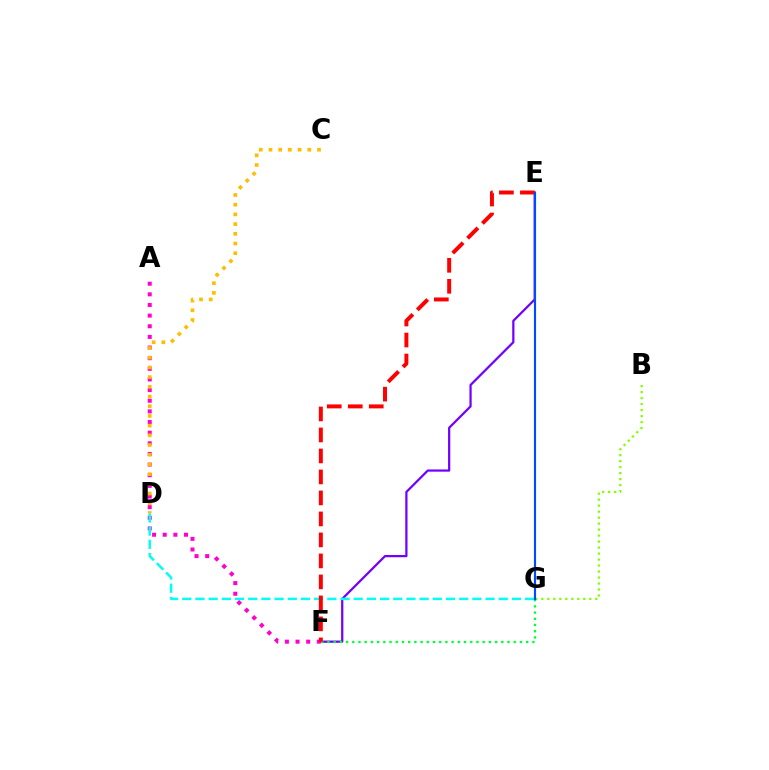{('E', 'F'): [{'color': '#7200ff', 'line_style': 'solid', 'thickness': 1.61}, {'color': '#ff0000', 'line_style': 'dashed', 'thickness': 2.85}], ('A', 'F'): [{'color': '#ff00cf', 'line_style': 'dotted', 'thickness': 2.89}], ('D', 'G'): [{'color': '#00fff6', 'line_style': 'dashed', 'thickness': 1.79}], ('B', 'G'): [{'color': '#84ff00', 'line_style': 'dotted', 'thickness': 1.63}], ('F', 'G'): [{'color': '#00ff39', 'line_style': 'dotted', 'thickness': 1.69}], ('E', 'G'): [{'color': '#004bff', 'line_style': 'solid', 'thickness': 1.55}], ('C', 'D'): [{'color': '#ffbd00', 'line_style': 'dotted', 'thickness': 2.64}]}